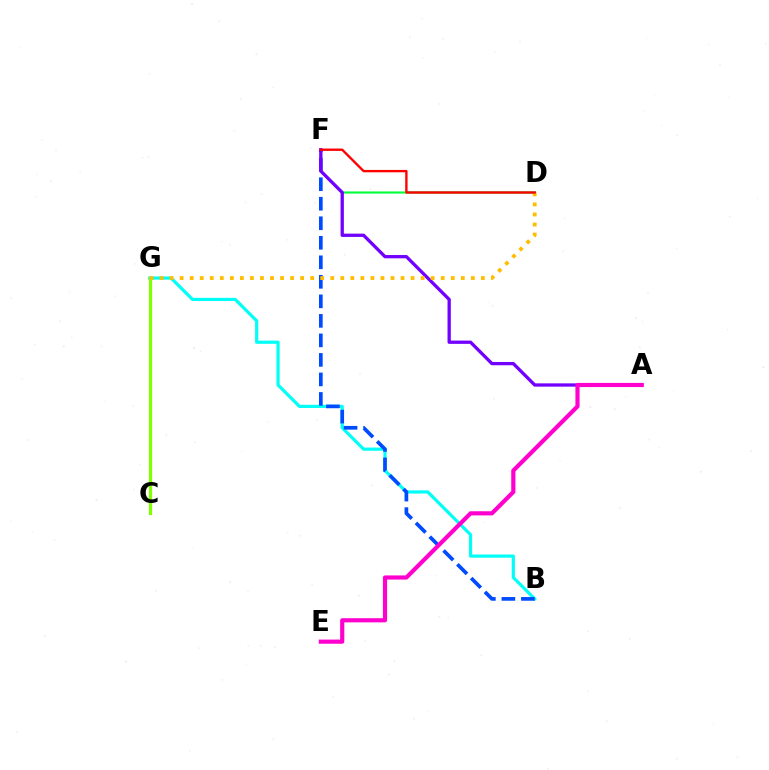{('B', 'G'): [{'color': '#00fff6', 'line_style': 'solid', 'thickness': 2.29}], ('D', 'F'): [{'color': '#00ff39', 'line_style': 'solid', 'thickness': 1.52}, {'color': '#ff0000', 'line_style': 'solid', 'thickness': 1.7}], ('B', 'F'): [{'color': '#004bff', 'line_style': 'dashed', 'thickness': 2.65}], ('A', 'F'): [{'color': '#7200ff', 'line_style': 'solid', 'thickness': 2.37}], ('A', 'E'): [{'color': '#ff00cf', 'line_style': 'solid', 'thickness': 2.99}], ('C', 'G'): [{'color': '#84ff00', 'line_style': 'solid', 'thickness': 2.31}], ('D', 'G'): [{'color': '#ffbd00', 'line_style': 'dotted', 'thickness': 2.73}]}